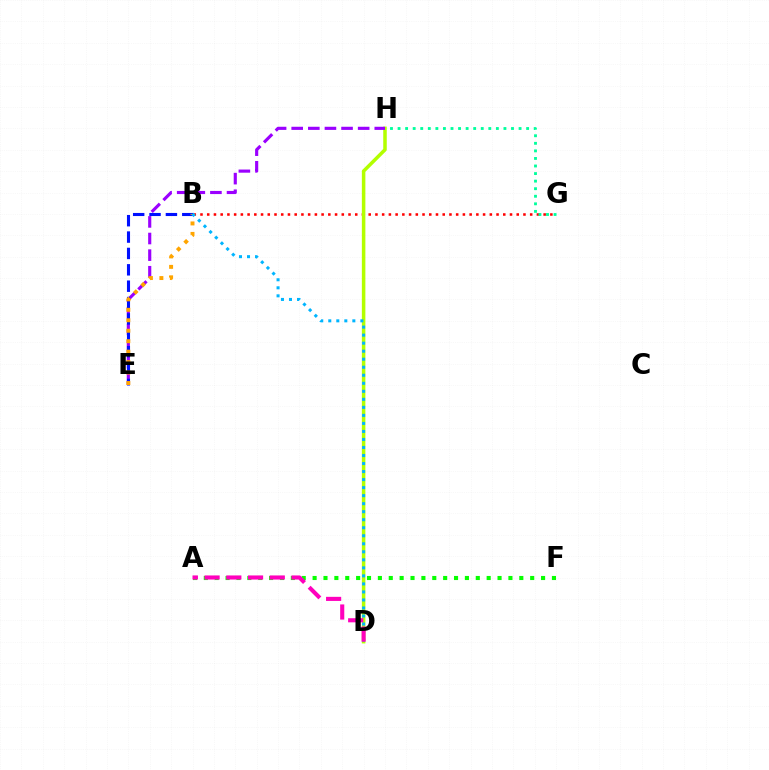{('B', 'G'): [{'color': '#ff0000', 'line_style': 'dotted', 'thickness': 1.83}], ('G', 'H'): [{'color': '#00ff9d', 'line_style': 'dotted', 'thickness': 2.05}], ('A', 'F'): [{'color': '#08ff00', 'line_style': 'dotted', 'thickness': 2.96}], ('D', 'H'): [{'color': '#b3ff00', 'line_style': 'solid', 'thickness': 2.53}], ('E', 'H'): [{'color': '#9b00ff', 'line_style': 'dashed', 'thickness': 2.26}], ('B', 'E'): [{'color': '#0010ff', 'line_style': 'dashed', 'thickness': 2.22}, {'color': '#ffa500', 'line_style': 'dotted', 'thickness': 2.84}], ('B', 'D'): [{'color': '#00b5ff', 'line_style': 'dotted', 'thickness': 2.18}], ('A', 'D'): [{'color': '#ff00bd', 'line_style': 'dashed', 'thickness': 2.95}]}